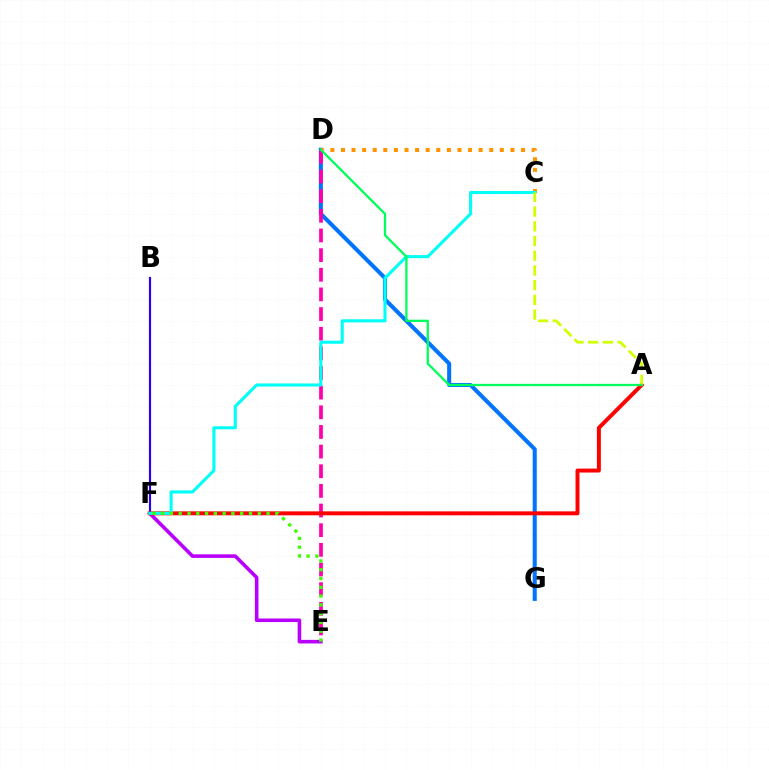{('D', 'G'): [{'color': '#0074ff', 'line_style': 'solid', 'thickness': 2.91}], ('E', 'F'): [{'color': '#b900ff', 'line_style': 'solid', 'thickness': 2.58}, {'color': '#3dff00', 'line_style': 'dotted', 'thickness': 2.39}], ('D', 'E'): [{'color': '#ff00ac', 'line_style': 'dashed', 'thickness': 2.67}], ('B', 'F'): [{'color': '#2500ff', 'line_style': 'solid', 'thickness': 1.55}], ('C', 'D'): [{'color': '#ff9400', 'line_style': 'dotted', 'thickness': 2.88}], ('A', 'F'): [{'color': '#ff0000', 'line_style': 'solid', 'thickness': 2.84}], ('C', 'F'): [{'color': '#00fff6', 'line_style': 'solid', 'thickness': 2.23}], ('A', 'C'): [{'color': '#d1ff00', 'line_style': 'dashed', 'thickness': 2.0}], ('A', 'D'): [{'color': '#00ff5c', 'line_style': 'solid', 'thickness': 1.65}]}